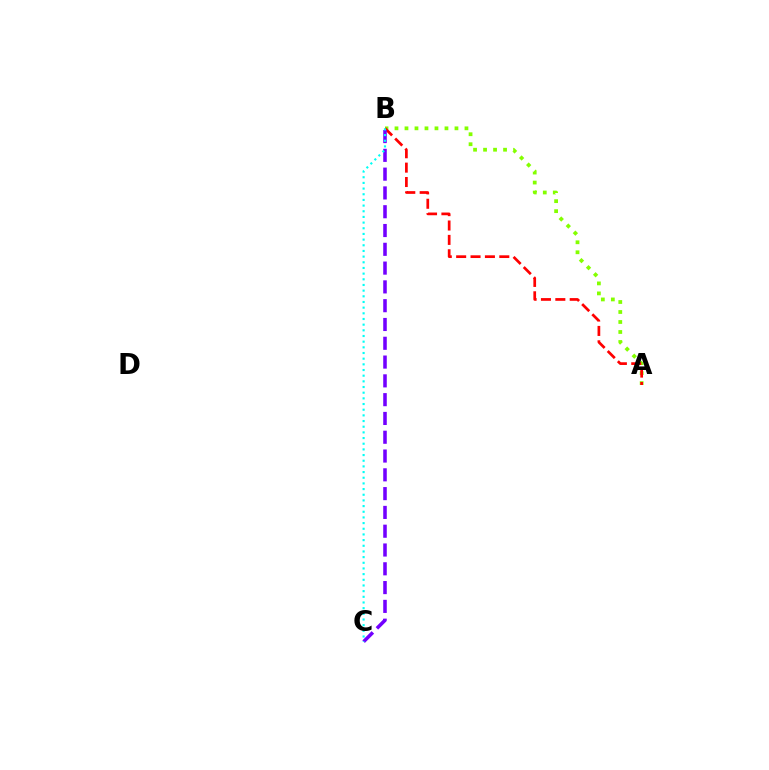{('A', 'B'): [{'color': '#84ff00', 'line_style': 'dotted', 'thickness': 2.72}, {'color': '#ff0000', 'line_style': 'dashed', 'thickness': 1.95}], ('B', 'C'): [{'color': '#7200ff', 'line_style': 'dashed', 'thickness': 2.55}, {'color': '#00fff6', 'line_style': 'dotted', 'thickness': 1.54}]}